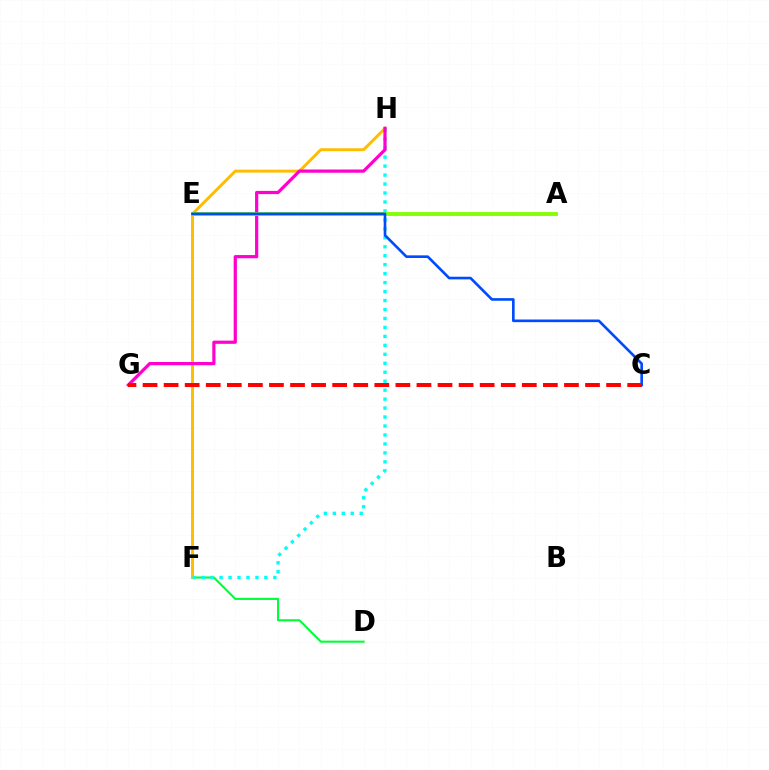{('D', 'F'): [{'color': '#00ff39', 'line_style': 'solid', 'thickness': 1.52}], ('F', 'H'): [{'color': '#ffbd00', 'line_style': 'solid', 'thickness': 2.11}, {'color': '#00fff6', 'line_style': 'dotted', 'thickness': 2.43}], ('G', 'H'): [{'color': '#ff00cf', 'line_style': 'solid', 'thickness': 2.32}], ('A', 'E'): [{'color': '#7200ff', 'line_style': 'solid', 'thickness': 1.65}, {'color': '#84ff00', 'line_style': 'solid', 'thickness': 2.73}], ('C', 'E'): [{'color': '#004bff', 'line_style': 'solid', 'thickness': 1.9}], ('C', 'G'): [{'color': '#ff0000', 'line_style': 'dashed', 'thickness': 2.86}]}